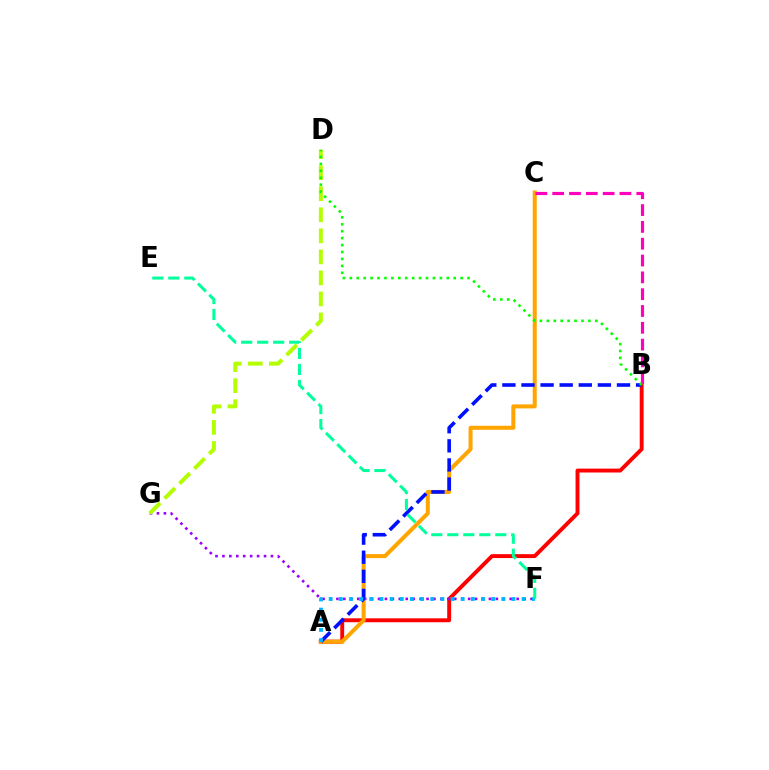{('A', 'B'): [{'color': '#ff0000', 'line_style': 'solid', 'thickness': 2.81}, {'color': '#0010ff', 'line_style': 'dashed', 'thickness': 2.59}], ('F', 'G'): [{'color': '#9b00ff', 'line_style': 'dotted', 'thickness': 1.88}], ('A', 'C'): [{'color': '#ffa500', 'line_style': 'solid', 'thickness': 2.9}], ('B', 'C'): [{'color': '#ff00bd', 'line_style': 'dashed', 'thickness': 2.28}], ('D', 'G'): [{'color': '#b3ff00', 'line_style': 'dashed', 'thickness': 2.86}], ('B', 'D'): [{'color': '#08ff00', 'line_style': 'dotted', 'thickness': 1.88}], ('A', 'F'): [{'color': '#00b5ff', 'line_style': 'dotted', 'thickness': 2.76}], ('E', 'F'): [{'color': '#00ff9d', 'line_style': 'dashed', 'thickness': 2.17}]}